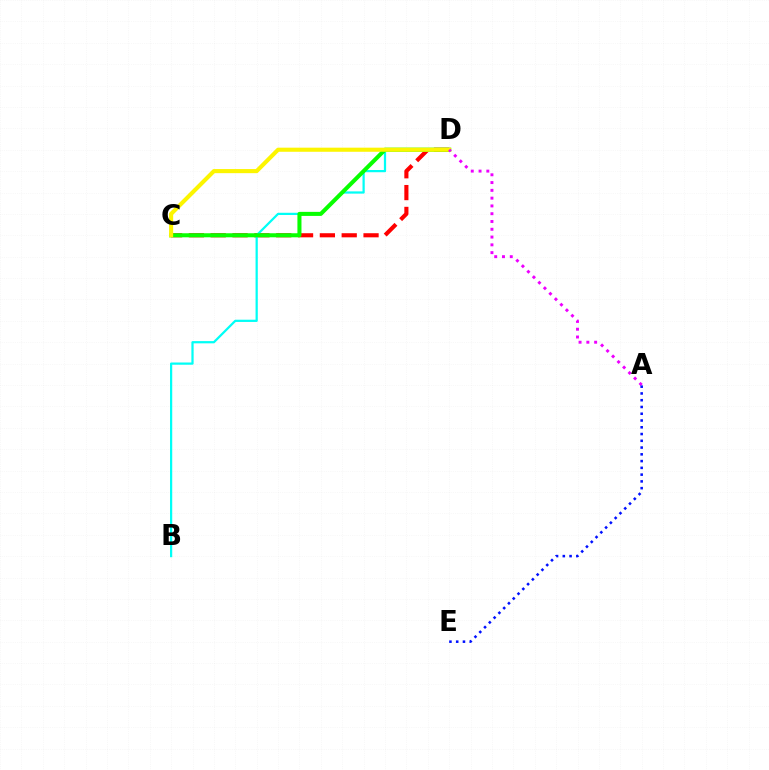{('C', 'D'): [{'color': '#ff0000', 'line_style': 'dashed', 'thickness': 2.97}, {'color': '#08ff00', 'line_style': 'solid', 'thickness': 2.92}, {'color': '#fcf500', 'line_style': 'solid', 'thickness': 2.95}], ('B', 'D'): [{'color': '#00fff6', 'line_style': 'solid', 'thickness': 1.61}], ('A', 'D'): [{'color': '#ee00ff', 'line_style': 'dotted', 'thickness': 2.12}], ('A', 'E'): [{'color': '#0010ff', 'line_style': 'dotted', 'thickness': 1.84}]}